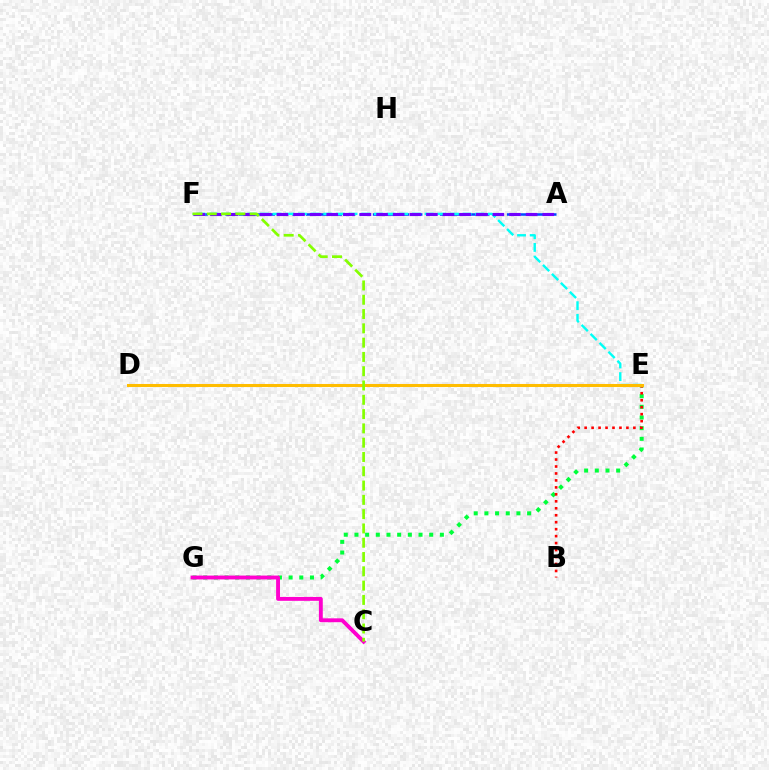{('E', 'G'): [{'color': '#00ff39', 'line_style': 'dotted', 'thickness': 2.9}], ('A', 'F'): [{'color': '#004bff', 'line_style': 'dashed', 'thickness': 1.82}, {'color': '#7200ff', 'line_style': 'dashed', 'thickness': 2.26}], ('E', 'F'): [{'color': '#00fff6', 'line_style': 'dashed', 'thickness': 1.72}], ('B', 'E'): [{'color': '#ff0000', 'line_style': 'dotted', 'thickness': 1.89}], ('C', 'G'): [{'color': '#ff00cf', 'line_style': 'solid', 'thickness': 2.79}], ('D', 'E'): [{'color': '#ffbd00', 'line_style': 'solid', 'thickness': 2.2}], ('C', 'F'): [{'color': '#84ff00', 'line_style': 'dashed', 'thickness': 1.94}]}